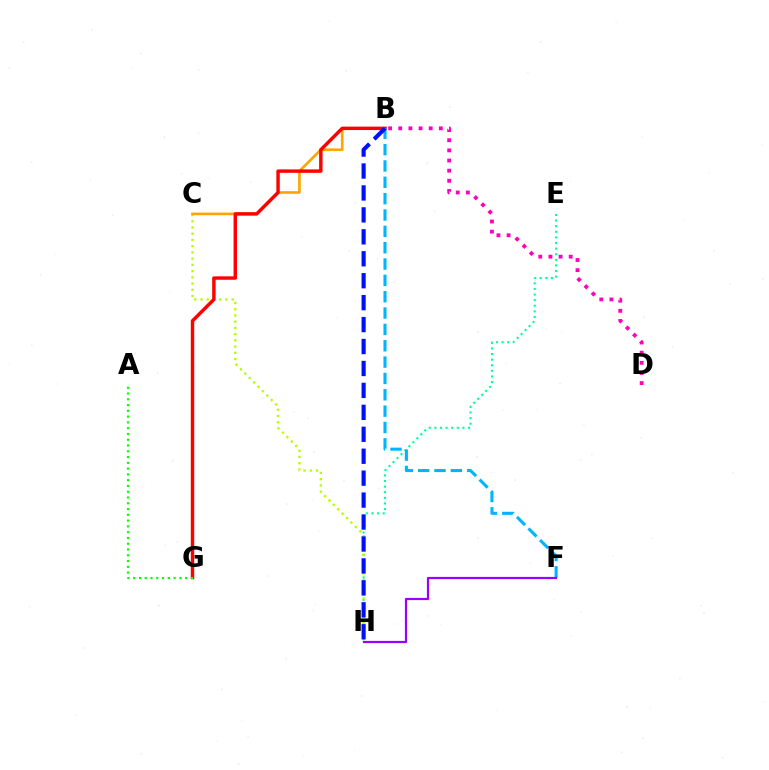{('E', 'H'): [{'color': '#00ff9d', 'line_style': 'dotted', 'thickness': 1.52}], ('C', 'H'): [{'color': '#b3ff00', 'line_style': 'dotted', 'thickness': 1.69}], ('B', 'C'): [{'color': '#ffa500', 'line_style': 'solid', 'thickness': 1.91}], ('B', 'G'): [{'color': '#ff0000', 'line_style': 'solid', 'thickness': 2.47}], ('B', 'F'): [{'color': '#00b5ff', 'line_style': 'dashed', 'thickness': 2.22}], ('A', 'G'): [{'color': '#08ff00', 'line_style': 'dotted', 'thickness': 1.57}], ('B', 'D'): [{'color': '#ff00bd', 'line_style': 'dotted', 'thickness': 2.75}], ('F', 'H'): [{'color': '#9b00ff', 'line_style': 'solid', 'thickness': 1.58}], ('B', 'H'): [{'color': '#0010ff', 'line_style': 'dashed', 'thickness': 2.98}]}